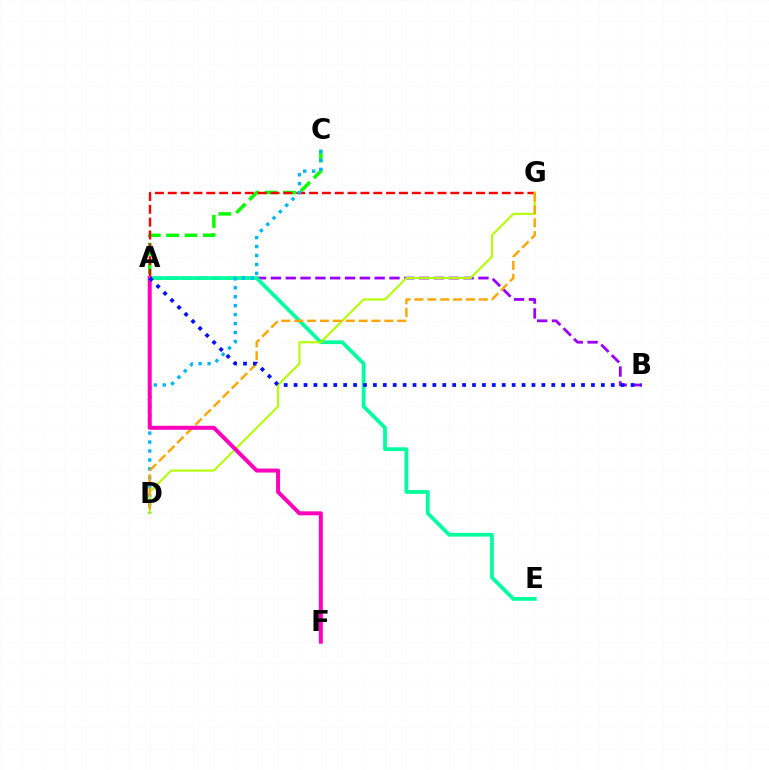{('A', 'B'): [{'color': '#9b00ff', 'line_style': 'dashed', 'thickness': 2.01}, {'color': '#0010ff', 'line_style': 'dotted', 'thickness': 2.69}], ('A', 'C'): [{'color': '#08ff00', 'line_style': 'dashed', 'thickness': 2.5}], ('A', 'G'): [{'color': '#ff0000', 'line_style': 'dashed', 'thickness': 1.75}], ('A', 'E'): [{'color': '#00ff9d', 'line_style': 'solid', 'thickness': 2.71}], ('C', 'D'): [{'color': '#00b5ff', 'line_style': 'dotted', 'thickness': 2.43}], ('D', 'G'): [{'color': '#b3ff00', 'line_style': 'solid', 'thickness': 1.51}, {'color': '#ffa500', 'line_style': 'dashed', 'thickness': 1.75}], ('A', 'F'): [{'color': '#ff00bd', 'line_style': 'solid', 'thickness': 2.87}]}